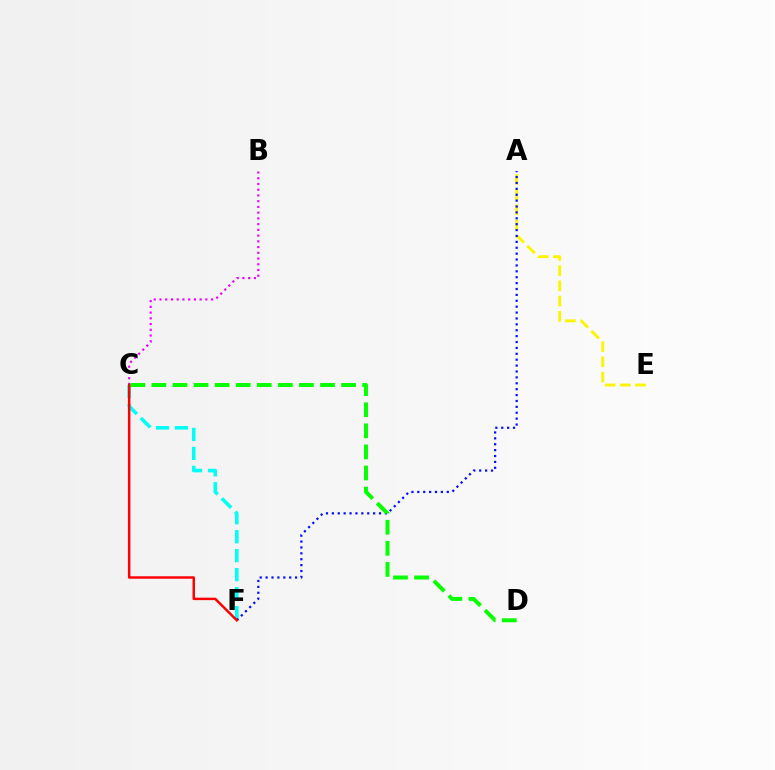{('C', 'F'): [{'color': '#00fff6', 'line_style': 'dashed', 'thickness': 2.58}, {'color': '#ff0000', 'line_style': 'solid', 'thickness': 1.78}], ('A', 'E'): [{'color': '#fcf500', 'line_style': 'dashed', 'thickness': 2.07}], ('B', 'C'): [{'color': '#ee00ff', 'line_style': 'dotted', 'thickness': 1.56}], ('A', 'F'): [{'color': '#0010ff', 'line_style': 'dotted', 'thickness': 1.6}], ('C', 'D'): [{'color': '#08ff00', 'line_style': 'dashed', 'thickness': 2.86}]}